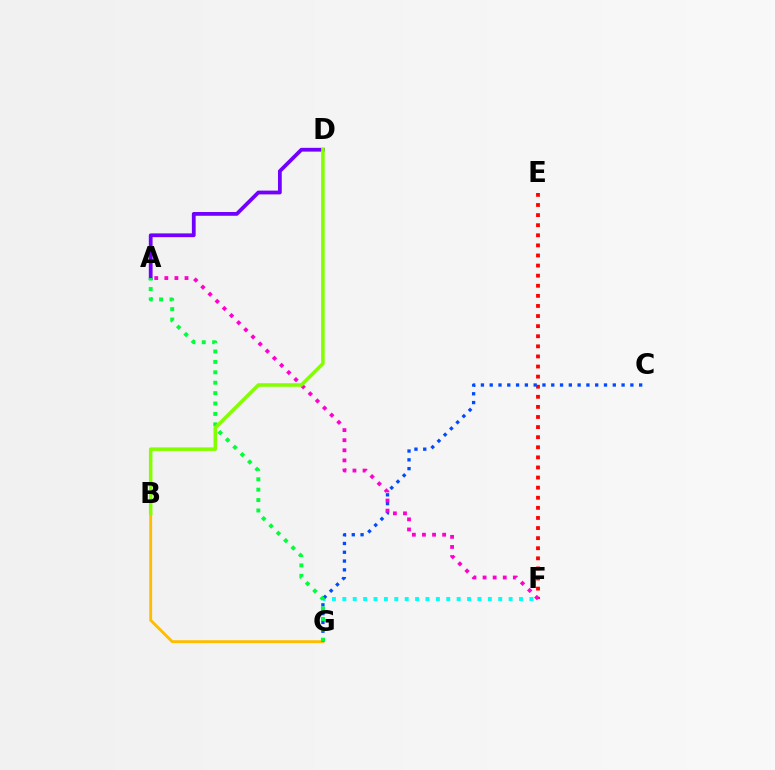{('B', 'G'): [{'color': '#ffbd00', 'line_style': 'solid', 'thickness': 2.07}], ('F', 'G'): [{'color': '#00fff6', 'line_style': 'dotted', 'thickness': 2.82}], ('E', 'F'): [{'color': '#ff0000', 'line_style': 'dotted', 'thickness': 2.74}], ('C', 'G'): [{'color': '#004bff', 'line_style': 'dotted', 'thickness': 2.39}], ('A', 'D'): [{'color': '#7200ff', 'line_style': 'solid', 'thickness': 2.71}], ('A', 'F'): [{'color': '#ff00cf', 'line_style': 'dotted', 'thickness': 2.74}], ('A', 'G'): [{'color': '#00ff39', 'line_style': 'dotted', 'thickness': 2.83}], ('B', 'D'): [{'color': '#84ff00', 'line_style': 'solid', 'thickness': 2.55}]}